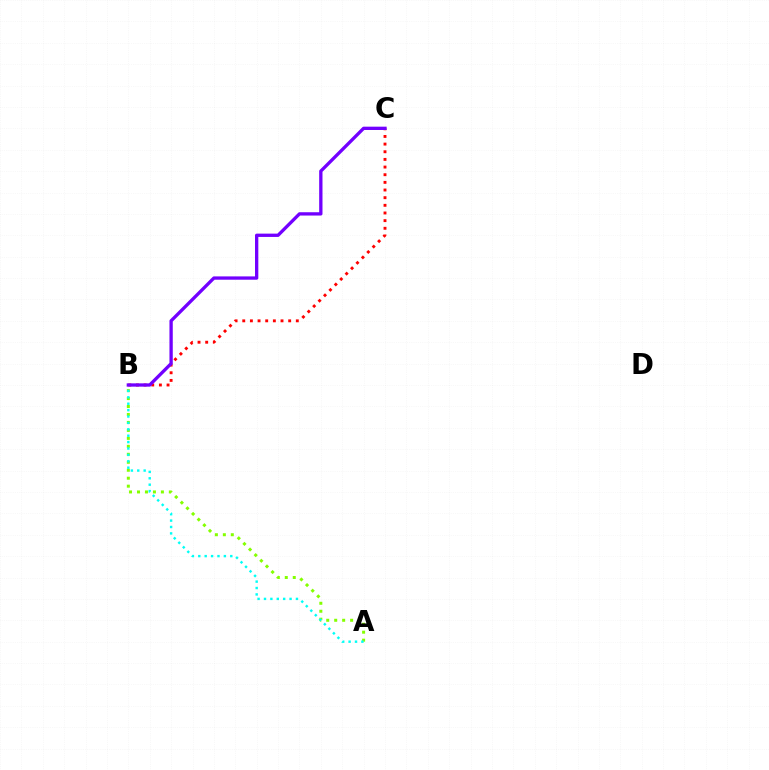{('B', 'C'): [{'color': '#ff0000', 'line_style': 'dotted', 'thickness': 2.08}, {'color': '#7200ff', 'line_style': 'solid', 'thickness': 2.39}], ('A', 'B'): [{'color': '#84ff00', 'line_style': 'dotted', 'thickness': 2.16}, {'color': '#00fff6', 'line_style': 'dotted', 'thickness': 1.74}]}